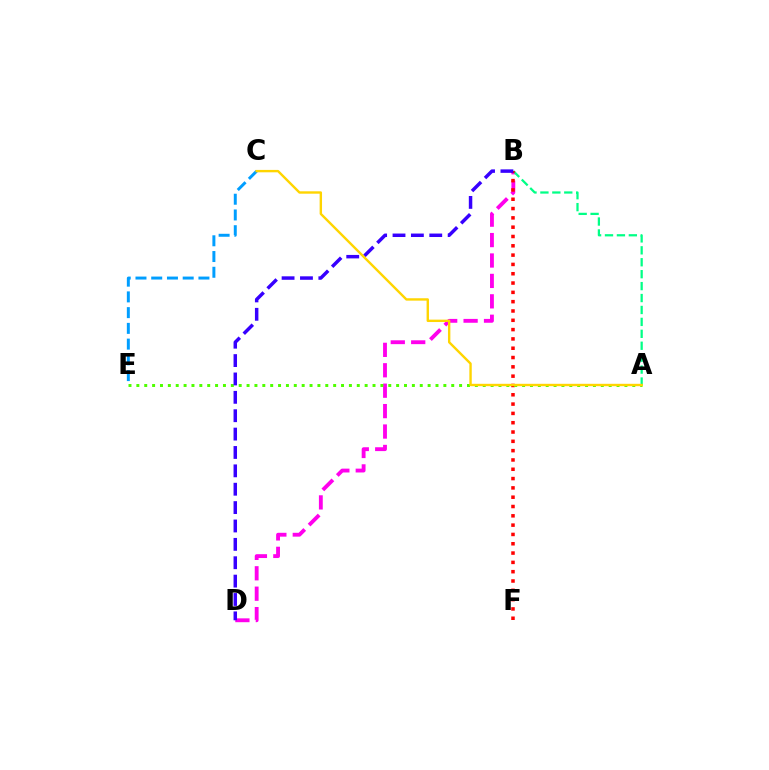{('B', 'D'): [{'color': '#ff00ed', 'line_style': 'dashed', 'thickness': 2.77}, {'color': '#3700ff', 'line_style': 'dashed', 'thickness': 2.5}], ('A', 'B'): [{'color': '#00ff86', 'line_style': 'dashed', 'thickness': 1.62}], ('B', 'F'): [{'color': '#ff0000', 'line_style': 'dotted', 'thickness': 2.53}], ('A', 'E'): [{'color': '#4fff00', 'line_style': 'dotted', 'thickness': 2.14}], ('C', 'E'): [{'color': '#009eff', 'line_style': 'dashed', 'thickness': 2.14}], ('A', 'C'): [{'color': '#ffd500', 'line_style': 'solid', 'thickness': 1.72}]}